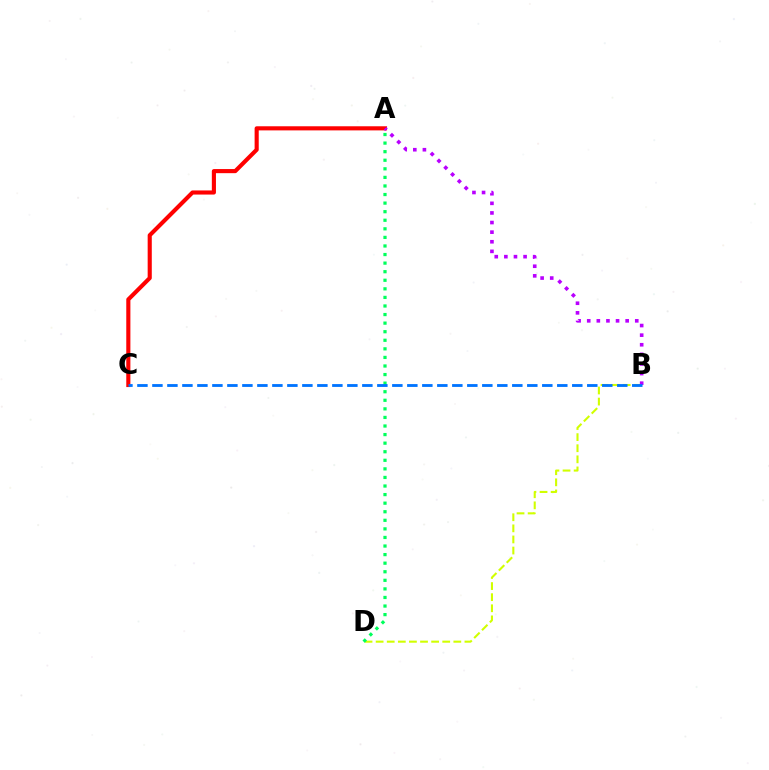{('B', 'D'): [{'color': '#d1ff00', 'line_style': 'dashed', 'thickness': 1.51}], ('A', 'C'): [{'color': '#ff0000', 'line_style': 'solid', 'thickness': 2.96}], ('A', 'D'): [{'color': '#00ff5c', 'line_style': 'dotted', 'thickness': 2.33}], ('A', 'B'): [{'color': '#b900ff', 'line_style': 'dotted', 'thickness': 2.61}], ('B', 'C'): [{'color': '#0074ff', 'line_style': 'dashed', 'thickness': 2.04}]}